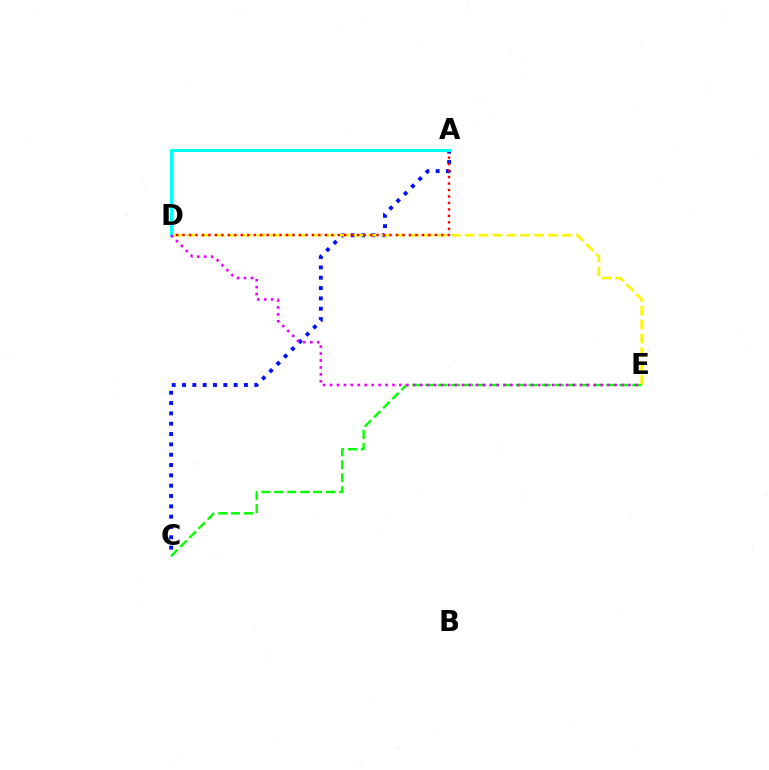{('A', 'C'): [{'color': '#0010ff', 'line_style': 'dotted', 'thickness': 2.81}], ('D', 'E'): [{'color': '#fcf500', 'line_style': 'dashed', 'thickness': 1.89}, {'color': '#ee00ff', 'line_style': 'dotted', 'thickness': 1.89}], ('A', 'D'): [{'color': '#ff0000', 'line_style': 'dotted', 'thickness': 1.76}, {'color': '#00fff6', 'line_style': 'solid', 'thickness': 2.23}], ('C', 'E'): [{'color': '#08ff00', 'line_style': 'dashed', 'thickness': 1.76}]}